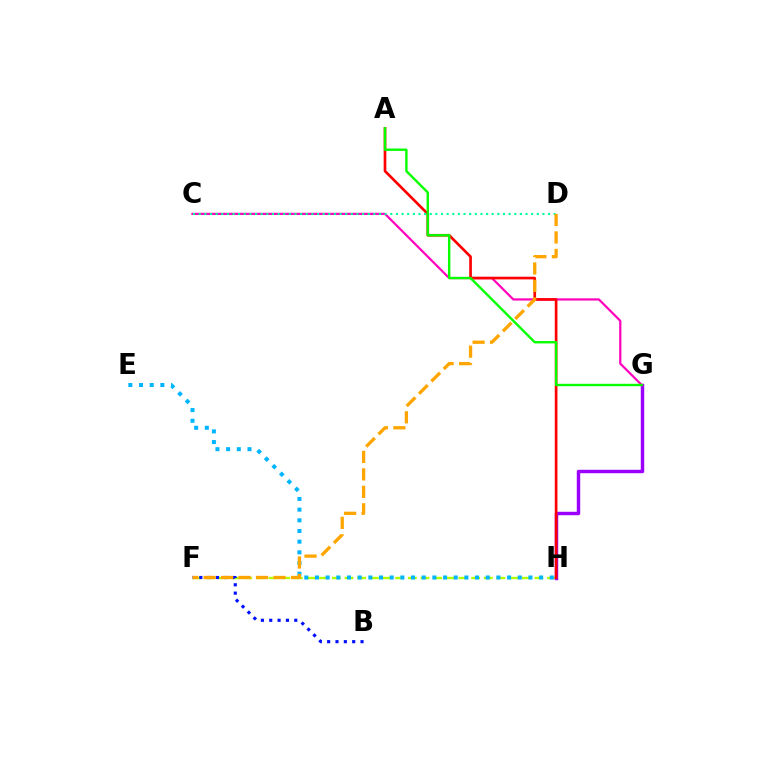{('F', 'H'): [{'color': '#b3ff00', 'line_style': 'dashed', 'thickness': 1.72}], ('E', 'H'): [{'color': '#00b5ff', 'line_style': 'dotted', 'thickness': 2.9}], ('G', 'H'): [{'color': '#9b00ff', 'line_style': 'solid', 'thickness': 2.48}], ('B', 'F'): [{'color': '#0010ff', 'line_style': 'dotted', 'thickness': 2.27}], ('C', 'G'): [{'color': '#ff00bd', 'line_style': 'solid', 'thickness': 1.6}], ('A', 'H'): [{'color': '#ff0000', 'line_style': 'solid', 'thickness': 1.92}], ('C', 'D'): [{'color': '#00ff9d', 'line_style': 'dotted', 'thickness': 1.53}], ('A', 'G'): [{'color': '#08ff00', 'line_style': 'solid', 'thickness': 1.73}], ('D', 'F'): [{'color': '#ffa500', 'line_style': 'dashed', 'thickness': 2.37}]}